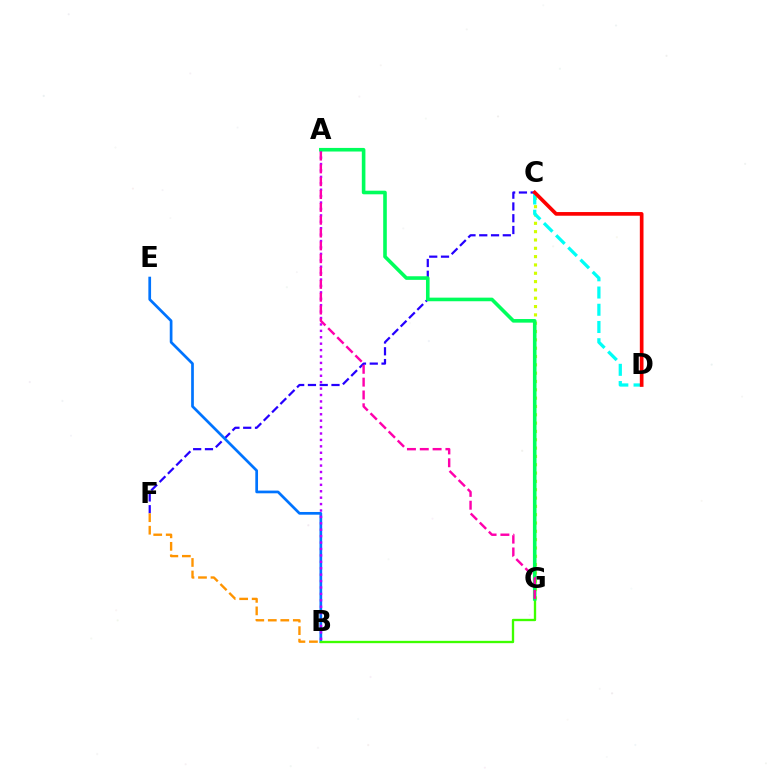{('C', 'F'): [{'color': '#2500ff', 'line_style': 'dashed', 'thickness': 1.6}], ('C', 'G'): [{'color': '#d1ff00', 'line_style': 'dotted', 'thickness': 2.26}], ('C', 'D'): [{'color': '#00fff6', 'line_style': 'dashed', 'thickness': 2.34}, {'color': '#ff0000', 'line_style': 'solid', 'thickness': 2.65}], ('B', 'E'): [{'color': '#0074ff', 'line_style': 'solid', 'thickness': 1.95}], ('B', 'G'): [{'color': '#3dff00', 'line_style': 'solid', 'thickness': 1.68}], ('A', 'B'): [{'color': '#b900ff', 'line_style': 'dotted', 'thickness': 1.74}], ('B', 'F'): [{'color': '#ff9400', 'line_style': 'dashed', 'thickness': 1.7}], ('A', 'G'): [{'color': '#00ff5c', 'line_style': 'solid', 'thickness': 2.59}, {'color': '#ff00ac', 'line_style': 'dashed', 'thickness': 1.74}]}